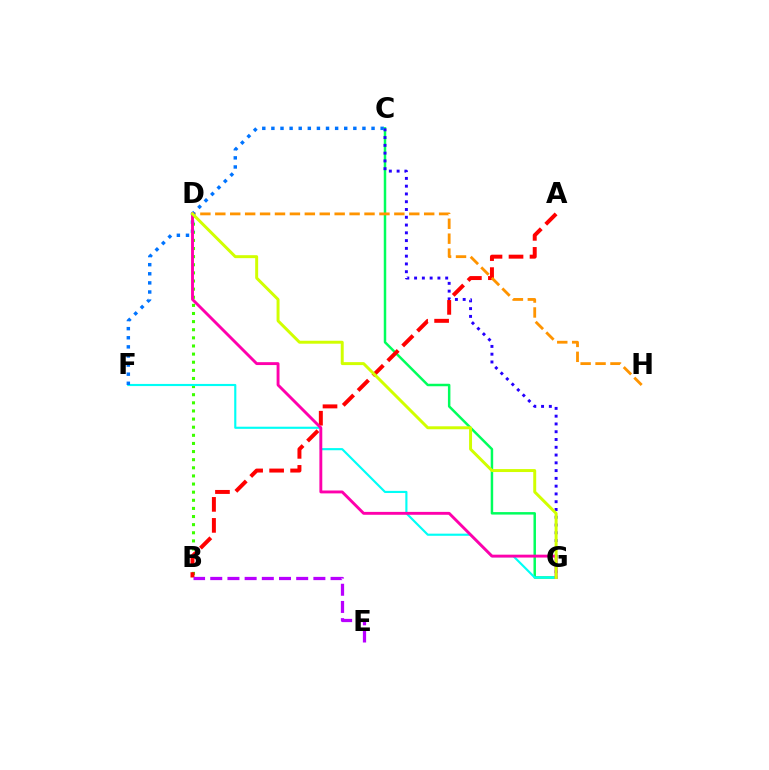{('C', 'G'): [{'color': '#00ff5c', 'line_style': 'solid', 'thickness': 1.79}, {'color': '#2500ff', 'line_style': 'dotted', 'thickness': 2.11}], ('B', 'D'): [{'color': '#3dff00', 'line_style': 'dotted', 'thickness': 2.21}], ('A', 'B'): [{'color': '#ff0000', 'line_style': 'dashed', 'thickness': 2.85}], ('F', 'G'): [{'color': '#00fff6', 'line_style': 'solid', 'thickness': 1.54}], ('D', 'H'): [{'color': '#ff9400', 'line_style': 'dashed', 'thickness': 2.03}], ('C', 'F'): [{'color': '#0074ff', 'line_style': 'dotted', 'thickness': 2.47}], ('B', 'E'): [{'color': '#b900ff', 'line_style': 'dashed', 'thickness': 2.33}], ('D', 'G'): [{'color': '#ff00ac', 'line_style': 'solid', 'thickness': 2.08}, {'color': '#d1ff00', 'line_style': 'solid', 'thickness': 2.13}]}